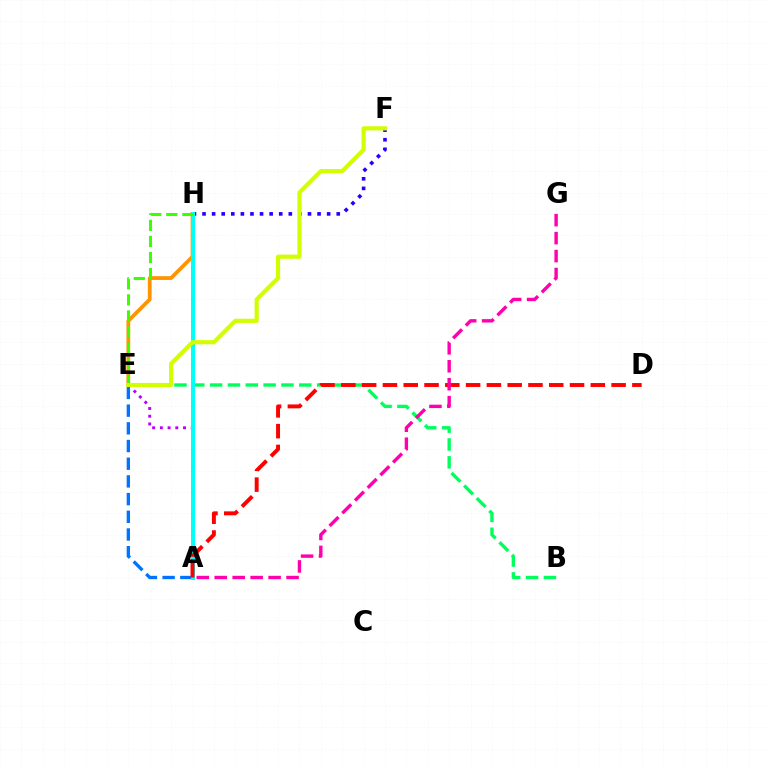{('B', 'E'): [{'color': '#00ff5c', 'line_style': 'dashed', 'thickness': 2.42}], ('F', 'H'): [{'color': '#2500ff', 'line_style': 'dotted', 'thickness': 2.6}], ('A', 'E'): [{'color': '#0074ff', 'line_style': 'dashed', 'thickness': 2.4}, {'color': '#b900ff', 'line_style': 'dotted', 'thickness': 2.1}], ('E', 'H'): [{'color': '#ff9400', 'line_style': 'solid', 'thickness': 2.72}, {'color': '#3dff00', 'line_style': 'dashed', 'thickness': 2.18}], ('A', 'H'): [{'color': '#00fff6', 'line_style': 'solid', 'thickness': 2.89}], ('A', 'D'): [{'color': '#ff0000', 'line_style': 'dashed', 'thickness': 2.82}], ('E', 'F'): [{'color': '#d1ff00', 'line_style': 'solid', 'thickness': 2.99}], ('A', 'G'): [{'color': '#ff00ac', 'line_style': 'dashed', 'thickness': 2.44}]}